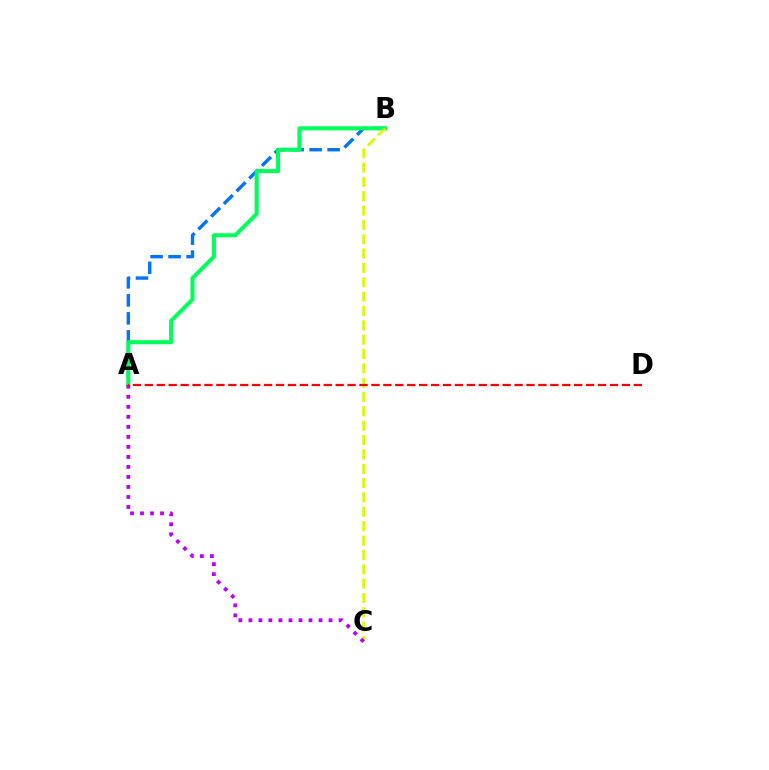{('A', 'B'): [{'color': '#0074ff', 'line_style': 'dashed', 'thickness': 2.44}, {'color': '#00ff5c', 'line_style': 'solid', 'thickness': 2.92}], ('B', 'C'): [{'color': '#d1ff00', 'line_style': 'dashed', 'thickness': 1.95}], ('A', 'C'): [{'color': '#b900ff', 'line_style': 'dotted', 'thickness': 2.72}], ('A', 'D'): [{'color': '#ff0000', 'line_style': 'dashed', 'thickness': 1.62}]}